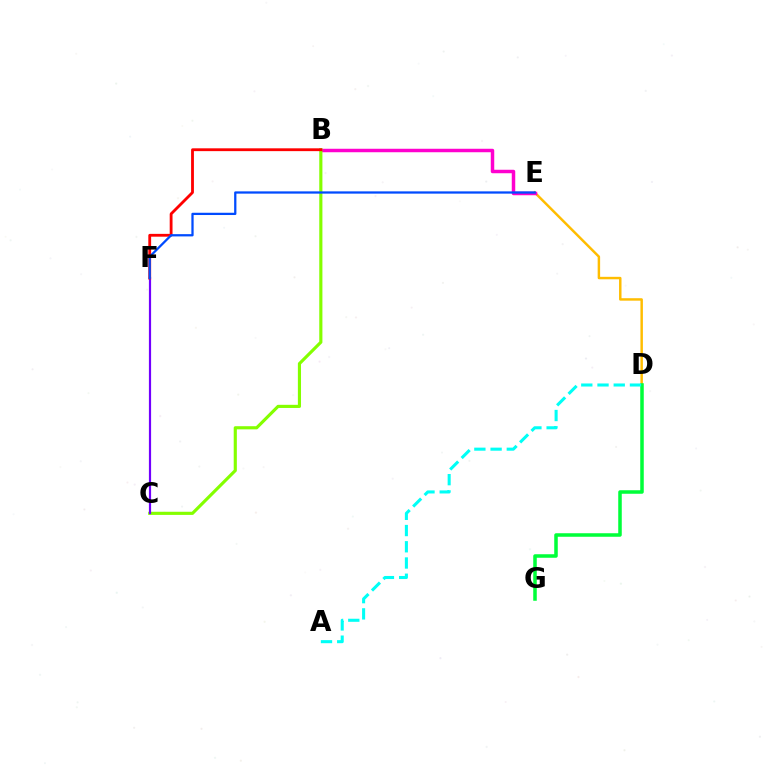{('D', 'E'): [{'color': '#ffbd00', 'line_style': 'solid', 'thickness': 1.78}], ('B', 'E'): [{'color': '#ff00cf', 'line_style': 'solid', 'thickness': 2.5}], ('B', 'C'): [{'color': '#84ff00', 'line_style': 'solid', 'thickness': 2.26}], ('D', 'G'): [{'color': '#00ff39', 'line_style': 'solid', 'thickness': 2.54}], ('A', 'D'): [{'color': '#00fff6', 'line_style': 'dashed', 'thickness': 2.2}], ('C', 'F'): [{'color': '#7200ff', 'line_style': 'solid', 'thickness': 1.58}], ('B', 'F'): [{'color': '#ff0000', 'line_style': 'solid', 'thickness': 2.03}], ('E', 'F'): [{'color': '#004bff', 'line_style': 'solid', 'thickness': 1.63}]}